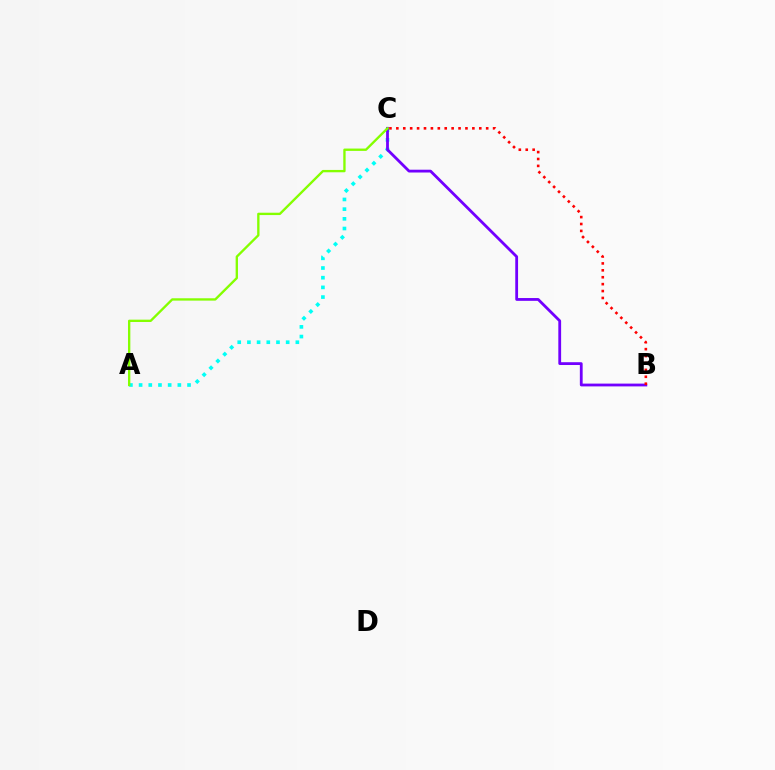{('A', 'C'): [{'color': '#00fff6', 'line_style': 'dotted', 'thickness': 2.63}, {'color': '#84ff00', 'line_style': 'solid', 'thickness': 1.69}], ('B', 'C'): [{'color': '#7200ff', 'line_style': 'solid', 'thickness': 2.02}, {'color': '#ff0000', 'line_style': 'dotted', 'thickness': 1.88}]}